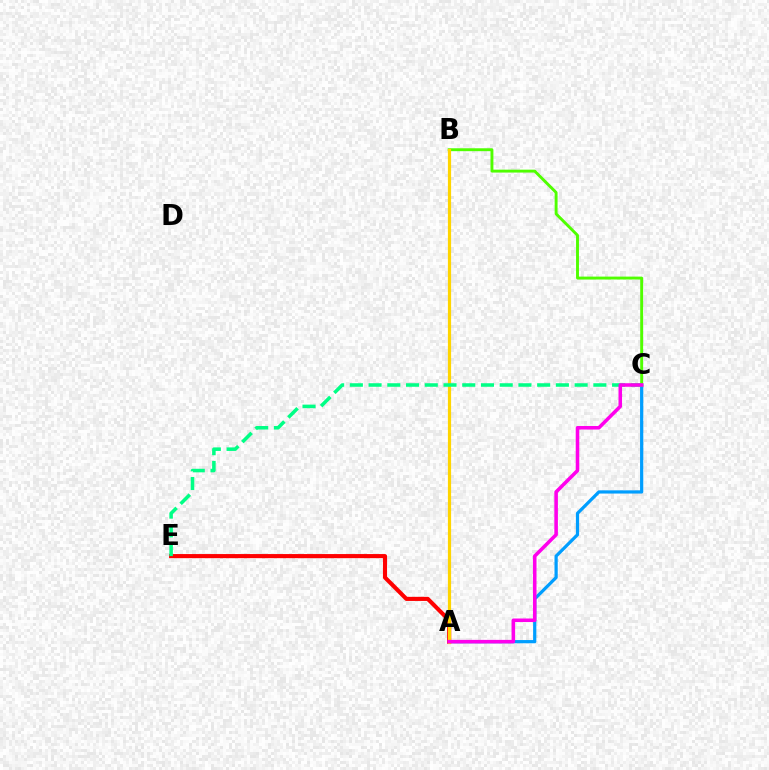{('A', 'C'): [{'color': '#009eff', 'line_style': 'solid', 'thickness': 2.32}, {'color': '#ff00ed', 'line_style': 'solid', 'thickness': 2.56}], ('A', 'E'): [{'color': '#ff0000', 'line_style': 'solid', 'thickness': 2.96}], ('B', 'C'): [{'color': '#4fff00', 'line_style': 'solid', 'thickness': 2.09}], ('A', 'B'): [{'color': '#3700ff', 'line_style': 'dotted', 'thickness': 2.08}, {'color': '#ffd500', 'line_style': 'solid', 'thickness': 2.3}], ('C', 'E'): [{'color': '#00ff86', 'line_style': 'dashed', 'thickness': 2.54}]}